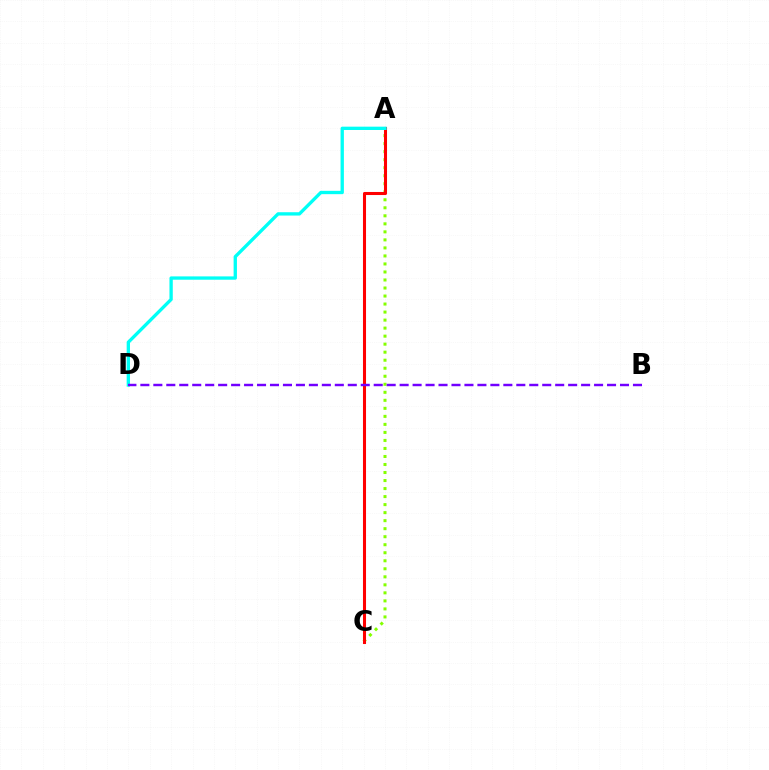{('A', 'C'): [{'color': '#84ff00', 'line_style': 'dotted', 'thickness': 2.18}, {'color': '#ff0000', 'line_style': 'solid', 'thickness': 2.2}], ('A', 'D'): [{'color': '#00fff6', 'line_style': 'solid', 'thickness': 2.4}], ('B', 'D'): [{'color': '#7200ff', 'line_style': 'dashed', 'thickness': 1.76}]}